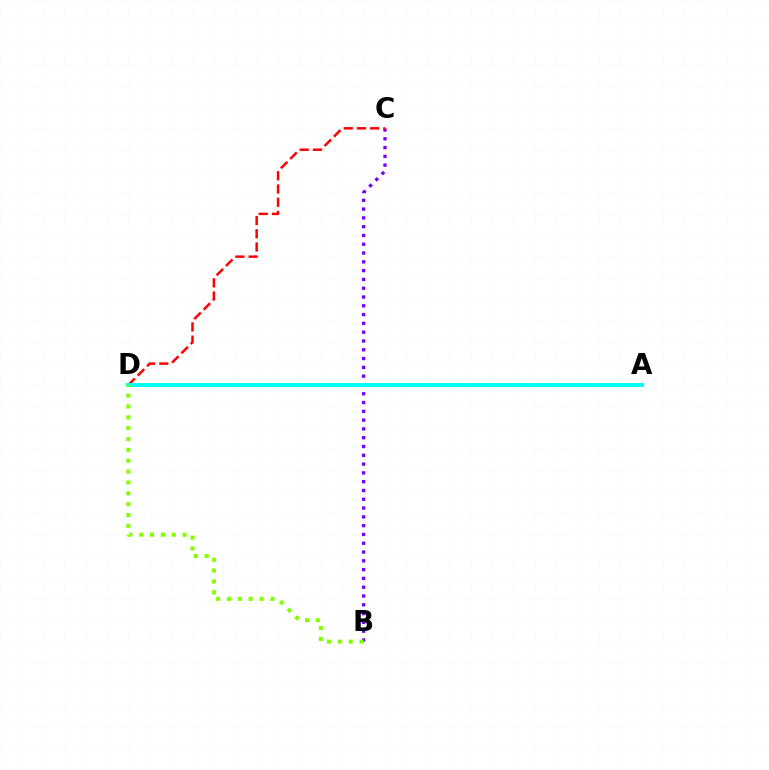{('B', 'C'): [{'color': '#7200ff', 'line_style': 'dotted', 'thickness': 2.39}], ('C', 'D'): [{'color': '#ff0000', 'line_style': 'dashed', 'thickness': 1.8}], ('A', 'D'): [{'color': '#00fff6', 'line_style': 'solid', 'thickness': 2.84}], ('B', 'D'): [{'color': '#84ff00', 'line_style': 'dotted', 'thickness': 2.95}]}